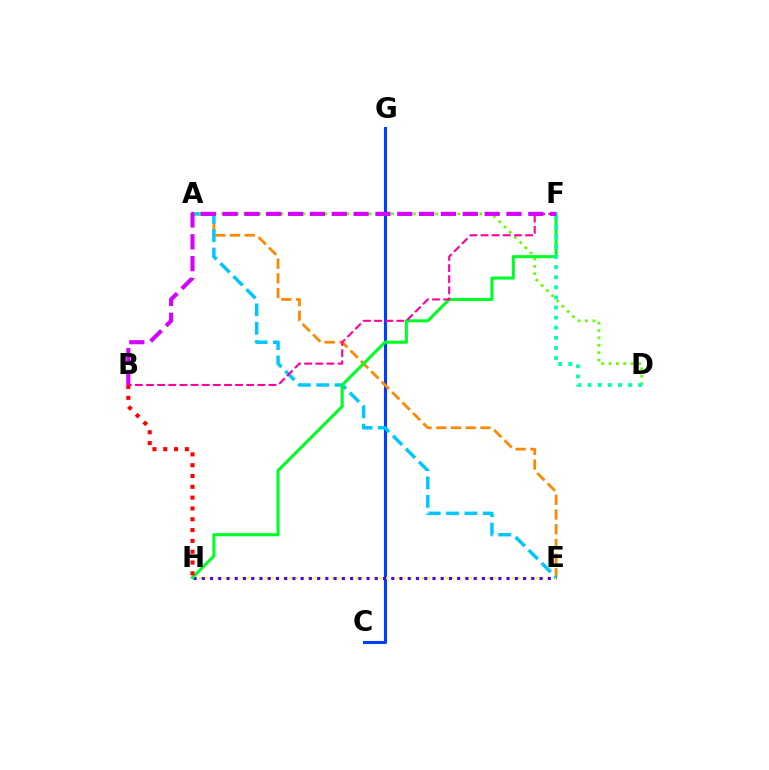{('C', 'G'): [{'color': '#003fff', 'line_style': 'solid', 'thickness': 2.22}], ('E', 'H'): [{'color': '#eeff00', 'line_style': 'dotted', 'thickness': 1.63}, {'color': '#4f00ff', 'line_style': 'dotted', 'thickness': 2.24}], ('A', 'E'): [{'color': '#ff8800', 'line_style': 'dashed', 'thickness': 2.0}, {'color': '#00c7ff', 'line_style': 'dashed', 'thickness': 2.5}], ('A', 'D'): [{'color': '#66ff00', 'line_style': 'dotted', 'thickness': 2.0}], ('F', 'H'): [{'color': '#00ff27', 'line_style': 'solid', 'thickness': 2.21}], ('B', 'F'): [{'color': '#ff00a0', 'line_style': 'dashed', 'thickness': 1.51}, {'color': '#d600ff', 'line_style': 'dashed', 'thickness': 2.97}], ('B', 'H'): [{'color': '#ff0000', 'line_style': 'dotted', 'thickness': 2.94}], ('D', 'F'): [{'color': '#00ffaf', 'line_style': 'dotted', 'thickness': 2.74}]}